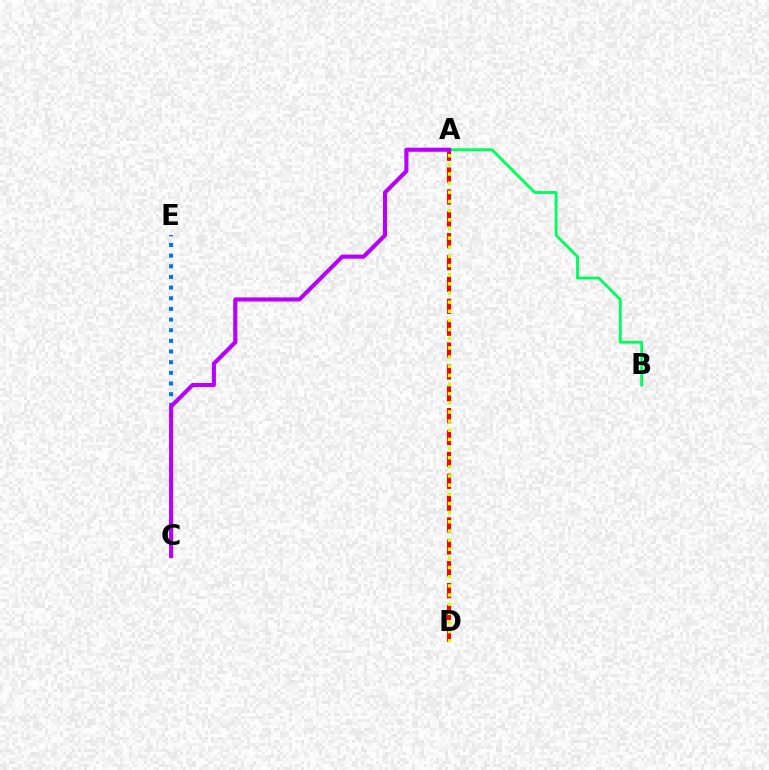{('A', 'D'): [{'color': '#ff0000', 'line_style': 'dashed', 'thickness': 2.97}, {'color': '#d1ff00', 'line_style': 'dotted', 'thickness': 2.49}], ('C', 'E'): [{'color': '#0074ff', 'line_style': 'dotted', 'thickness': 2.9}], ('A', 'B'): [{'color': '#00ff5c', 'line_style': 'solid', 'thickness': 2.07}], ('A', 'C'): [{'color': '#b900ff', 'line_style': 'solid', 'thickness': 2.94}]}